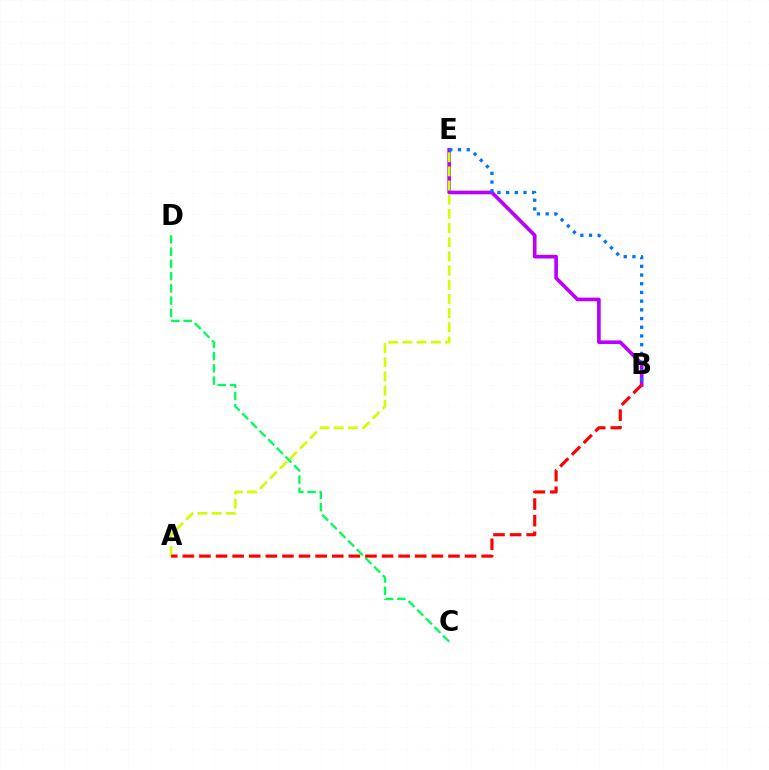{('B', 'E'): [{'color': '#b900ff', 'line_style': 'solid', 'thickness': 2.62}, {'color': '#0074ff', 'line_style': 'dotted', 'thickness': 2.37}], ('C', 'D'): [{'color': '#00ff5c', 'line_style': 'dashed', 'thickness': 1.66}], ('A', 'E'): [{'color': '#d1ff00', 'line_style': 'dashed', 'thickness': 1.93}], ('A', 'B'): [{'color': '#ff0000', 'line_style': 'dashed', 'thickness': 2.26}]}